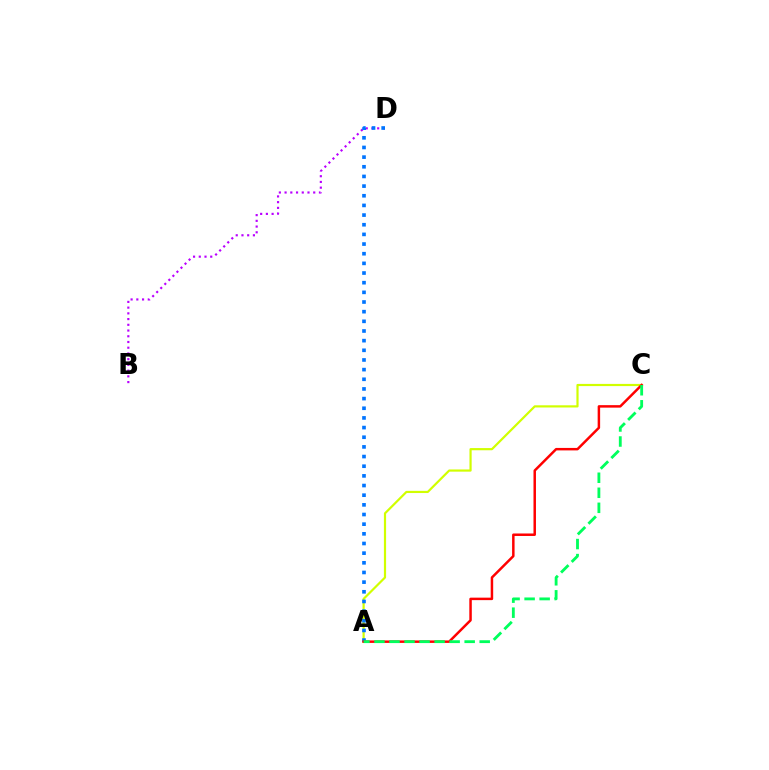{('A', 'C'): [{'color': '#d1ff00', 'line_style': 'solid', 'thickness': 1.58}, {'color': '#ff0000', 'line_style': 'solid', 'thickness': 1.79}, {'color': '#00ff5c', 'line_style': 'dashed', 'thickness': 2.04}], ('B', 'D'): [{'color': '#b900ff', 'line_style': 'dotted', 'thickness': 1.56}], ('A', 'D'): [{'color': '#0074ff', 'line_style': 'dotted', 'thickness': 2.62}]}